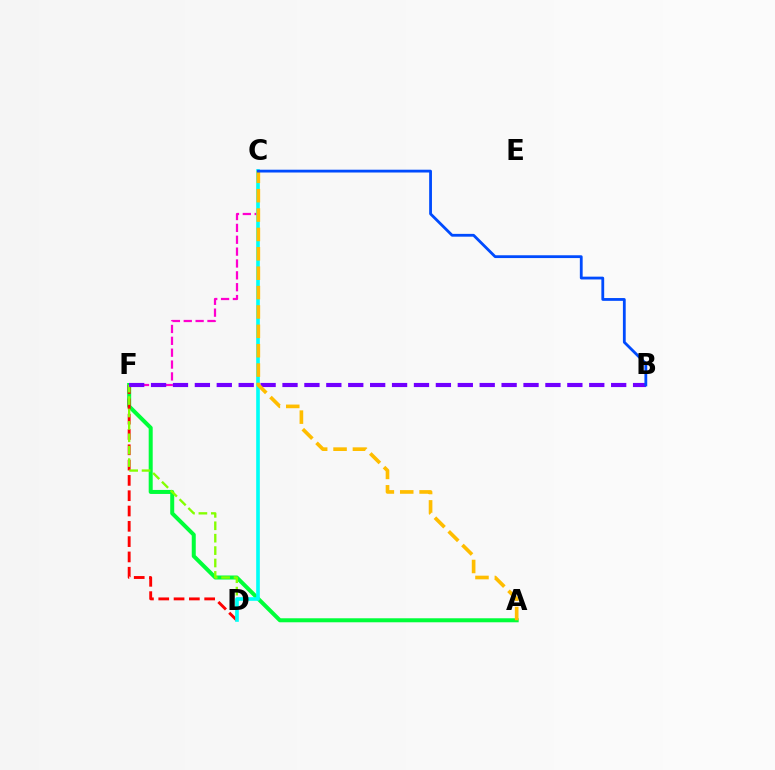{('C', 'F'): [{'color': '#ff00cf', 'line_style': 'dashed', 'thickness': 1.61}], ('A', 'F'): [{'color': '#00ff39', 'line_style': 'solid', 'thickness': 2.88}], ('D', 'F'): [{'color': '#ff0000', 'line_style': 'dashed', 'thickness': 2.08}, {'color': '#84ff00', 'line_style': 'dashed', 'thickness': 1.69}], ('C', 'D'): [{'color': '#00fff6', 'line_style': 'solid', 'thickness': 2.61}], ('B', 'F'): [{'color': '#7200ff', 'line_style': 'dashed', 'thickness': 2.98}], ('A', 'C'): [{'color': '#ffbd00', 'line_style': 'dashed', 'thickness': 2.63}], ('B', 'C'): [{'color': '#004bff', 'line_style': 'solid', 'thickness': 2.02}]}